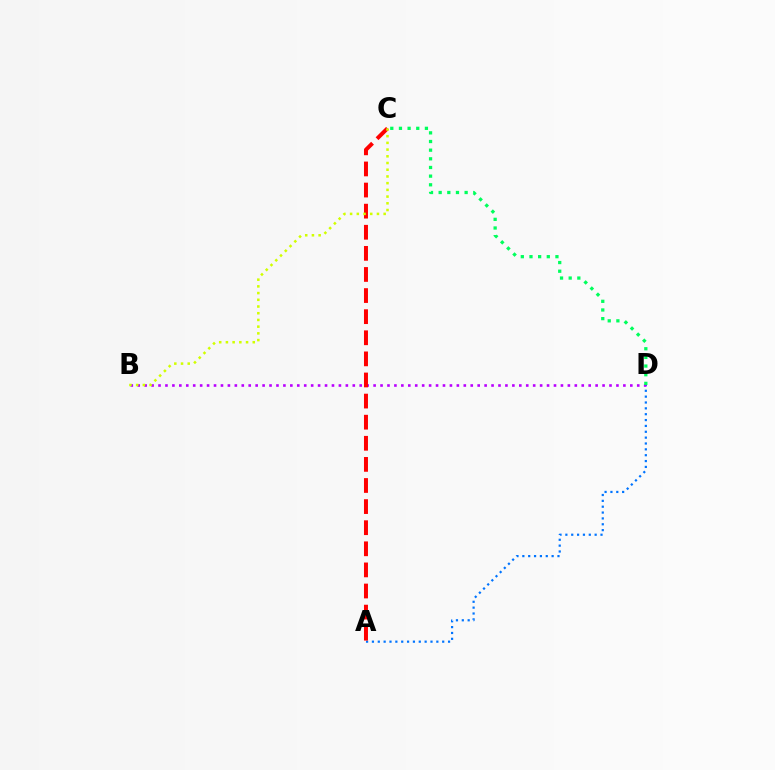{('A', 'D'): [{'color': '#0074ff', 'line_style': 'dotted', 'thickness': 1.59}], ('B', 'D'): [{'color': '#b900ff', 'line_style': 'dotted', 'thickness': 1.89}], ('A', 'C'): [{'color': '#ff0000', 'line_style': 'dashed', 'thickness': 2.87}], ('B', 'C'): [{'color': '#d1ff00', 'line_style': 'dotted', 'thickness': 1.82}], ('C', 'D'): [{'color': '#00ff5c', 'line_style': 'dotted', 'thickness': 2.35}]}